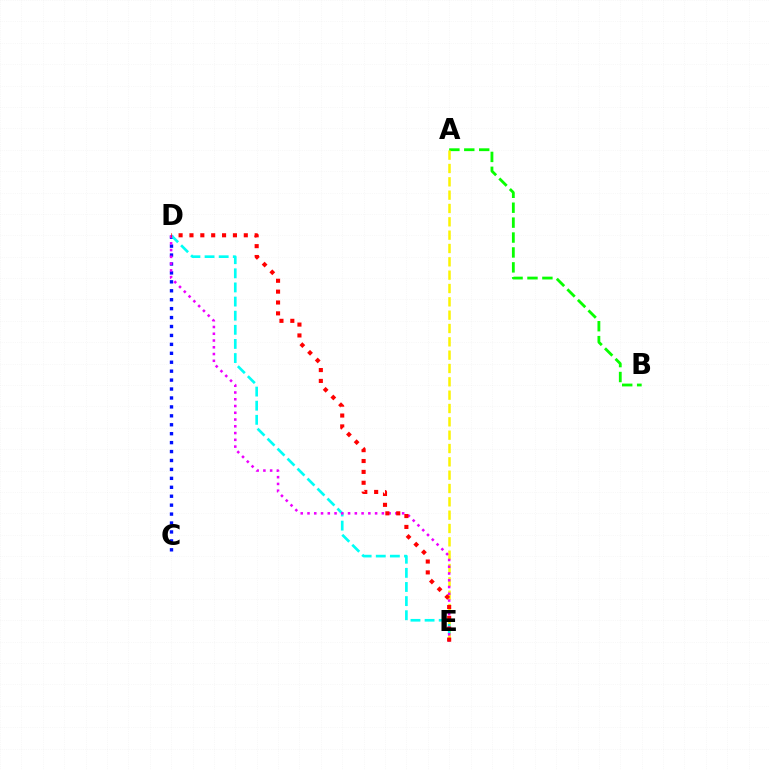{('A', 'B'): [{'color': '#08ff00', 'line_style': 'dashed', 'thickness': 2.03}], ('C', 'D'): [{'color': '#0010ff', 'line_style': 'dotted', 'thickness': 2.43}], ('A', 'E'): [{'color': '#fcf500', 'line_style': 'dashed', 'thickness': 1.81}], ('D', 'E'): [{'color': '#00fff6', 'line_style': 'dashed', 'thickness': 1.92}, {'color': '#ee00ff', 'line_style': 'dotted', 'thickness': 1.84}, {'color': '#ff0000', 'line_style': 'dotted', 'thickness': 2.95}]}